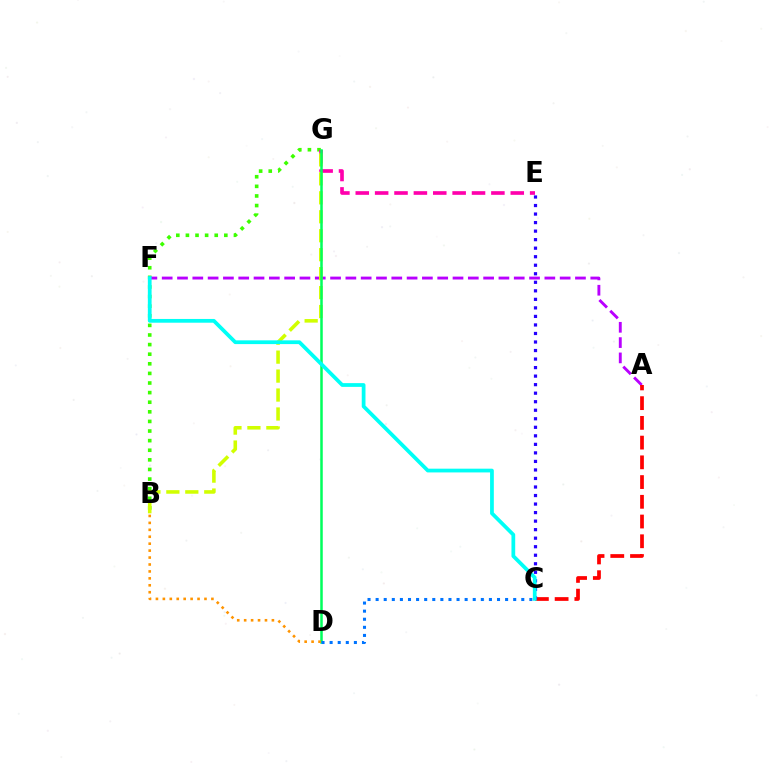{('B', 'G'): [{'color': '#3dff00', 'line_style': 'dotted', 'thickness': 2.61}, {'color': '#d1ff00', 'line_style': 'dashed', 'thickness': 2.58}], ('E', 'G'): [{'color': '#ff00ac', 'line_style': 'dashed', 'thickness': 2.63}], ('A', 'F'): [{'color': '#b900ff', 'line_style': 'dashed', 'thickness': 2.08}], ('A', 'C'): [{'color': '#ff0000', 'line_style': 'dashed', 'thickness': 2.68}], ('C', 'E'): [{'color': '#2500ff', 'line_style': 'dotted', 'thickness': 2.32}], ('D', 'G'): [{'color': '#00ff5c', 'line_style': 'solid', 'thickness': 1.81}], ('B', 'D'): [{'color': '#ff9400', 'line_style': 'dotted', 'thickness': 1.88}], ('C', 'D'): [{'color': '#0074ff', 'line_style': 'dotted', 'thickness': 2.2}], ('C', 'F'): [{'color': '#00fff6', 'line_style': 'solid', 'thickness': 2.7}]}